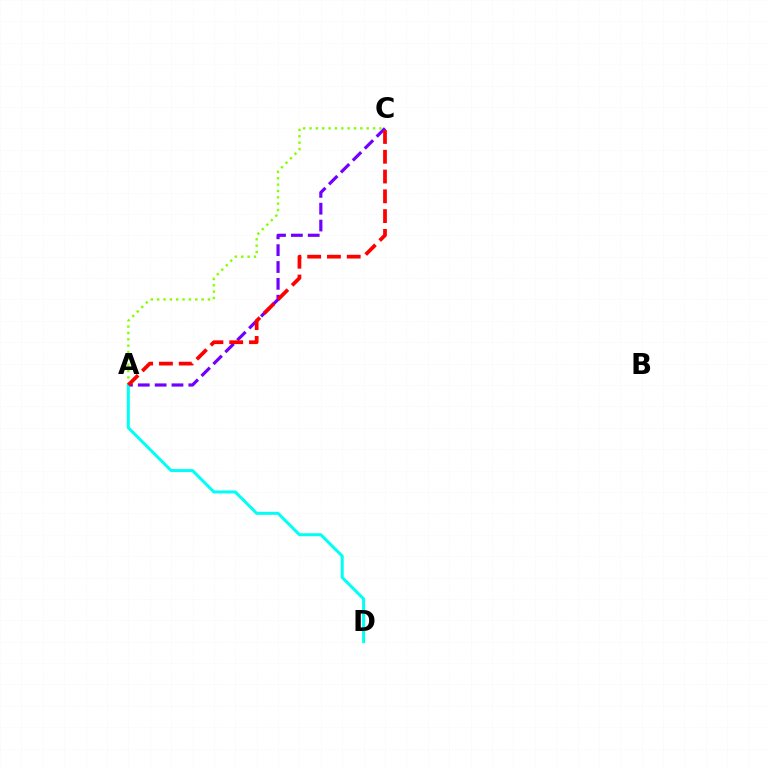{('A', 'C'): [{'color': '#7200ff', 'line_style': 'dashed', 'thickness': 2.29}, {'color': '#84ff00', 'line_style': 'dotted', 'thickness': 1.73}, {'color': '#ff0000', 'line_style': 'dashed', 'thickness': 2.69}], ('A', 'D'): [{'color': '#00fff6', 'line_style': 'solid', 'thickness': 2.16}]}